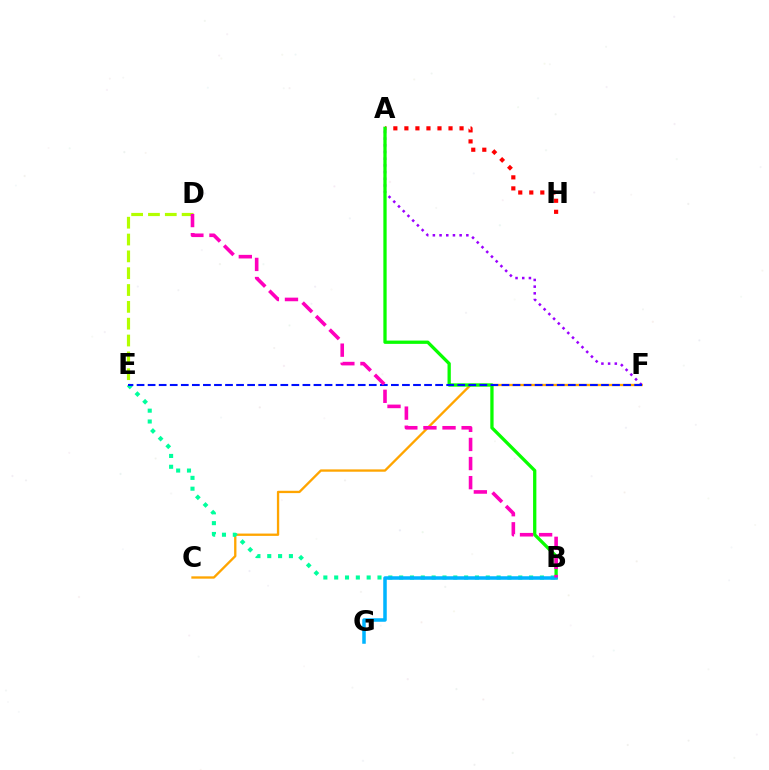{('D', 'E'): [{'color': '#b3ff00', 'line_style': 'dashed', 'thickness': 2.29}], ('C', 'F'): [{'color': '#ffa500', 'line_style': 'solid', 'thickness': 1.68}], ('B', 'E'): [{'color': '#00ff9d', 'line_style': 'dotted', 'thickness': 2.94}], ('A', 'F'): [{'color': '#9b00ff', 'line_style': 'dotted', 'thickness': 1.82}], ('A', 'H'): [{'color': '#ff0000', 'line_style': 'dotted', 'thickness': 3.0}], ('A', 'B'): [{'color': '#08ff00', 'line_style': 'solid', 'thickness': 2.37}], ('B', 'G'): [{'color': '#00b5ff', 'line_style': 'solid', 'thickness': 2.53}], ('E', 'F'): [{'color': '#0010ff', 'line_style': 'dashed', 'thickness': 1.5}], ('B', 'D'): [{'color': '#ff00bd', 'line_style': 'dashed', 'thickness': 2.59}]}